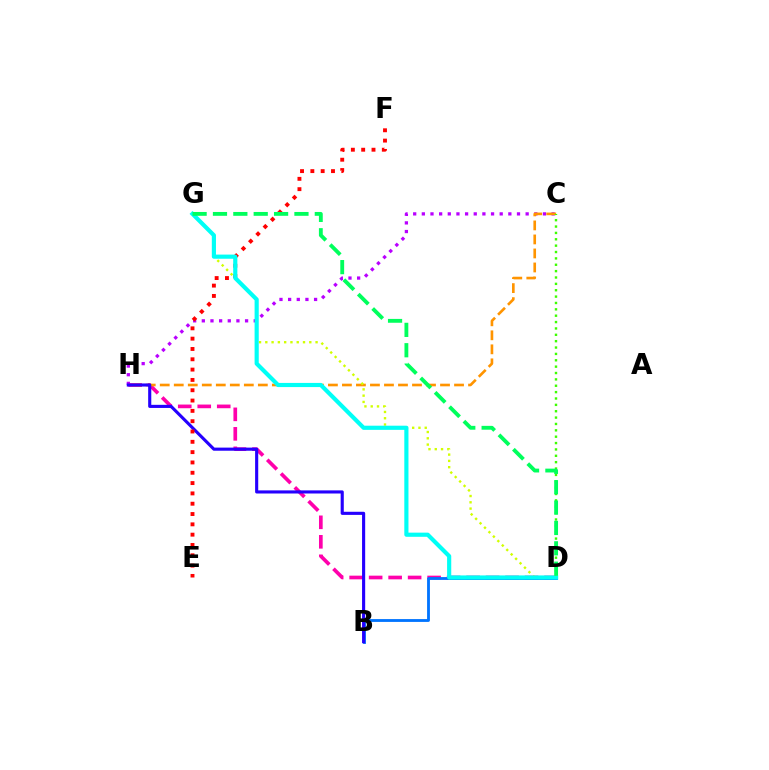{('C', 'H'): [{'color': '#b900ff', 'line_style': 'dotted', 'thickness': 2.35}, {'color': '#ff9400', 'line_style': 'dashed', 'thickness': 1.9}], ('D', 'H'): [{'color': '#ff00ac', 'line_style': 'dashed', 'thickness': 2.65}], ('D', 'G'): [{'color': '#d1ff00', 'line_style': 'dotted', 'thickness': 1.71}, {'color': '#00fff6', 'line_style': 'solid', 'thickness': 2.99}, {'color': '#00ff5c', 'line_style': 'dashed', 'thickness': 2.77}], ('B', 'D'): [{'color': '#0074ff', 'line_style': 'solid', 'thickness': 2.03}], ('B', 'H'): [{'color': '#2500ff', 'line_style': 'solid', 'thickness': 2.25}], ('E', 'F'): [{'color': '#ff0000', 'line_style': 'dotted', 'thickness': 2.8}], ('C', 'D'): [{'color': '#3dff00', 'line_style': 'dotted', 'thickness': 1.73}]}